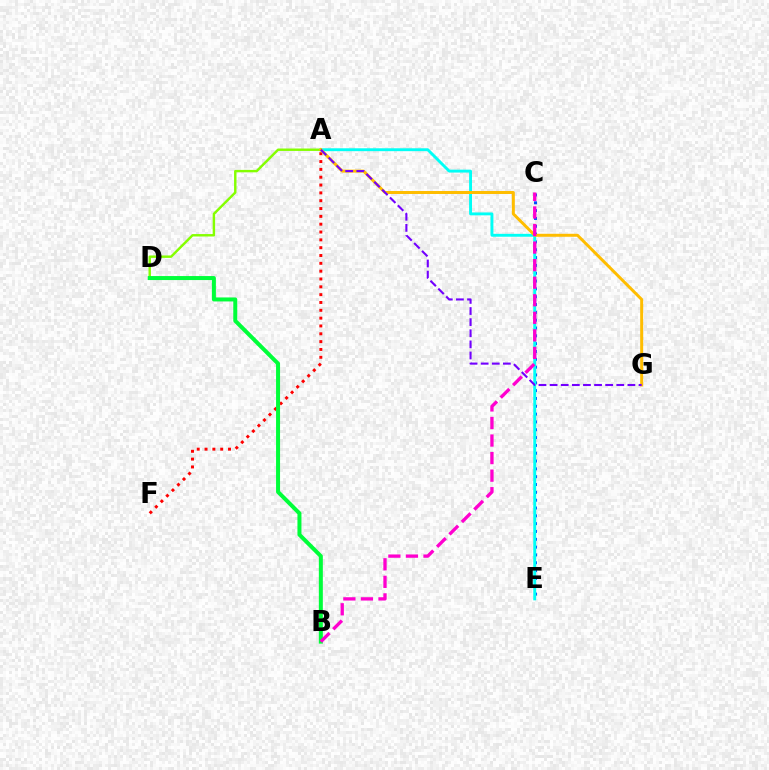{('A', 'F'): [{'color': '#ff0000', 'line_style': 'dotted', 'thickness': 2.13}], ('C', 'E'): [{'color': '#004bff', 'line_style': 'dotted', 'thickness': 2.13}], ('A', 'E'): [{'color': '#00fff6', 'line_style': 'solid', 'thickness': 2.08}], ('A', 'D'): [{'color': '#84ff00', 'line_style': 'solid', 'thickness': 1.75}], ('A', 'G'): [{'color': '#ffbd00', 'line_style': 'solid', 'thickness': 2.14}, {'color': '#7200ff', 'line_style': 'dashed', 'thickness': 1.51}], ('B', 'D'): [{'color': '#00ff39', 'line_style': 'solid', 'thickness': 2.88}], ('B', 'C'): [{'color': '#ff00cf', 'line_style': 'dashed', 'thickness': 2.38}]}